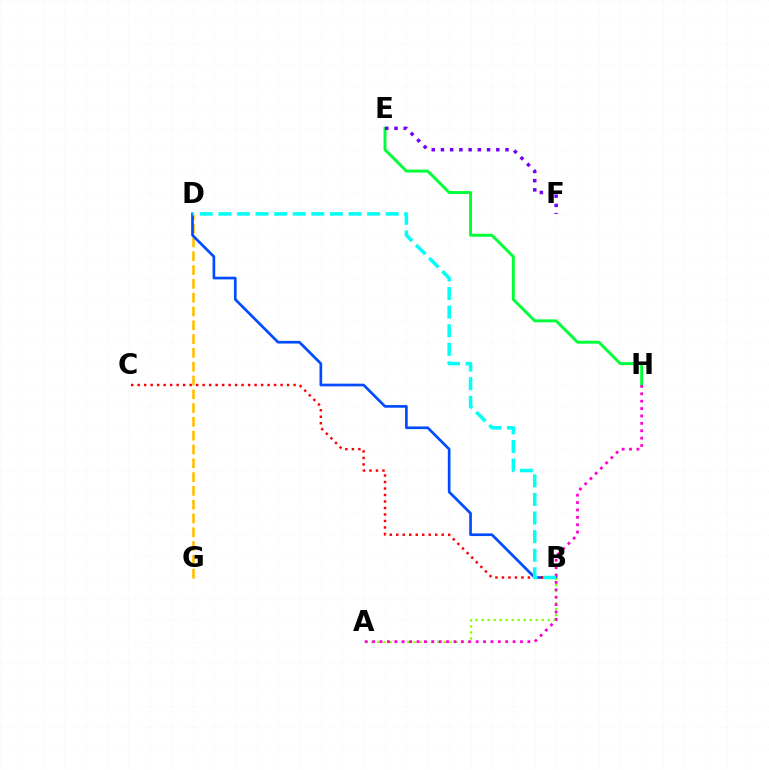{('D', 'G'): [{'color': '#ffbd00', 'line_style': 'dashed', 'thickness': 1.87}], ('B', 'D'): [{'color': '#004bff', 'line_style': 'solid', 'thickness': 1.92}, {'color': '#00fff6', 'line_style': 'dashed', 'thickness': 2.53}], ('E', 'H'): [{'color': '#00ff39', 'line_style': 'solid', 'thickness': 2.1}], ('A', 'B'): [{'color': '#84ff00', 'line_style': 'dotted', 'thickness': 1.63}], ('A', 'H'): [{'color': '#ff00cf', 'line_style': 'dotted', 'thickness': 2.01}], ('B', 'C'): [{'color': '#ff0000', 'line_style': 'dotted', 'thickness': 1.76}], ('E', 'F'): [{'color': '#7200ff', 'line_style': 'dotted', 'thickness': 2.51}]}